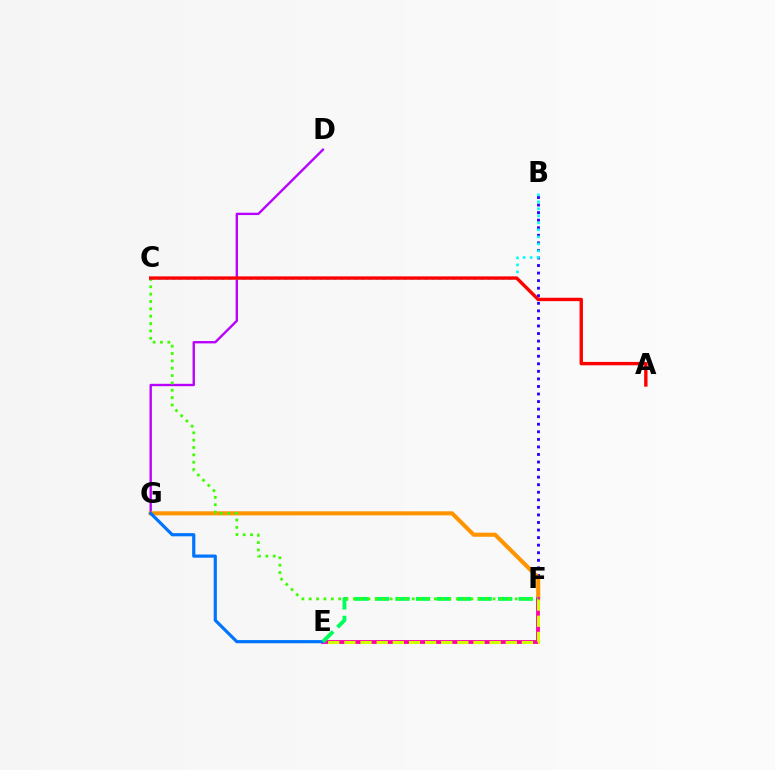{('B', 'F'): [{'color': '#2500ff', 'line_style': 'dotted', 'thickness': 2.05}], ('D', 'G'): [{'color': '#b900ff', 'line_style': 'solid', 'thickness': 1.7}], ('F', 'G'): [{'color': '#ff9400', 'line_style': 'solid', 'thickness': 2.94}], ('E', 'F'): [{'color': '#ff00ac', 'line_style': 'solid', 'thickness': 2.77}, {'color': '#d1ff00', 'line_style': 'dashed', 'thickness': 2.19}, {'color': '#00ff5c', 'line_style': 'dashed', 'thickness': 2.79}], ('B', 'C'): [{'color': '#00fff6', 'line_style': 'dotted', 'thickness': 1.9}], ('E', 'G'): [{'color': '#0074ff', 'line_style': 'solid', 'thickness': 2.29}], ('C', 'F'): [{'color': '#3dff00', 'line_style': 'dotted', 'thickness': 2.0}], ('A', 'C'): [{'color': '#ff0000', 'line_style': 'solid', 'thickness': 2.43}]}